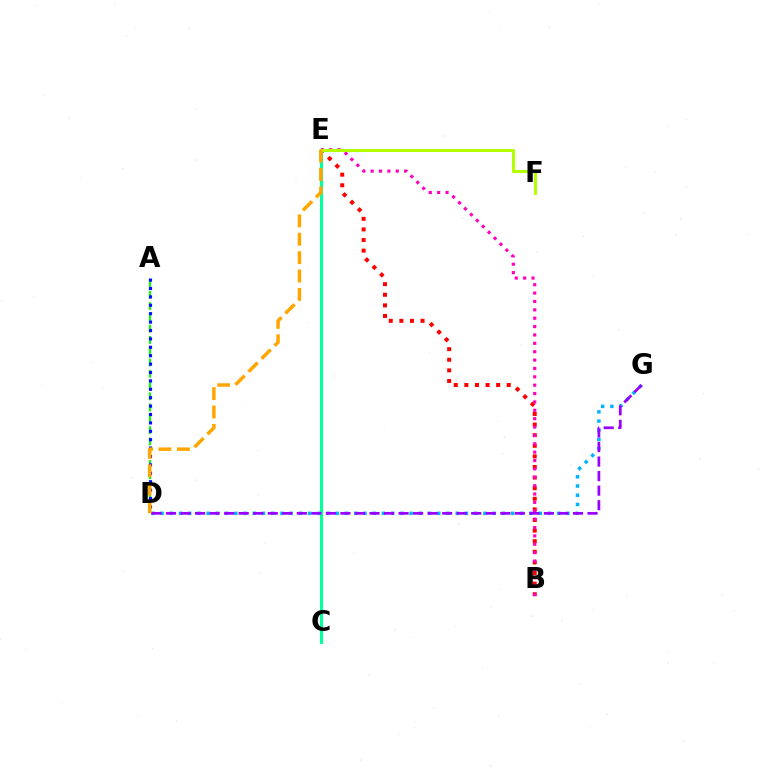{('B', 'E'): [{'color': '#ff0000', 'line_style': 'dotted', 'thickness': 2.88}, {'color': '#ff00bd', 'line_style': 'dotted', 'thickness': 2.27}], ('A', 'D'): [{'color': '#08ff00', 'line_style': 'dashed', 'thickness': 1.53}, {'color': '#0010ff', 'line_style': 'dotted', 'thickness': 2.28}], ('D', 'G'): [{'color': '#00b5ff', 'line_style': 'dotted', 'thickness': 2.51}, {'color': '#9b00ff', 'line_style': 'dashed', 'thickness': 1.97}], ('C', 'E'): [{'color': '#00ff9d', 'line_style': 'solid', 'thickness': 2.22}], ('E', 'F'): [{'color': '#b3ff00', 'line_style': 'solid', 'thickness': 2.19}], ('D', 'E'): [{'color': '#ffa500', 'line_style': 'dashed', 'thickness': 2.5}]}